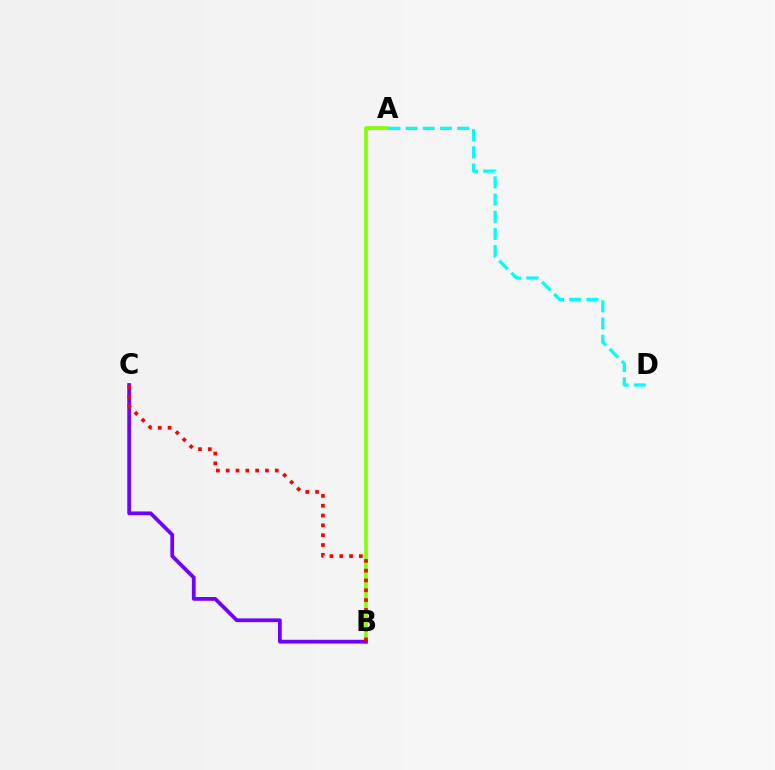{('A', 'B'): [{'color': '#84ff00', 'line_style': 'solid', 'thickness': 2.63}], ('A', 'D'): [{'color': '#00fff6', 'line_style': 'dashed', 'thickness': 2.34}], ('B', 'C'): [{'color': '#7200ff', 'line_style': 'solid', 'thickness': 2.7}, {'color': '#ff0000', 'line_style': 'dotted', 'thickness': 2.67}]}